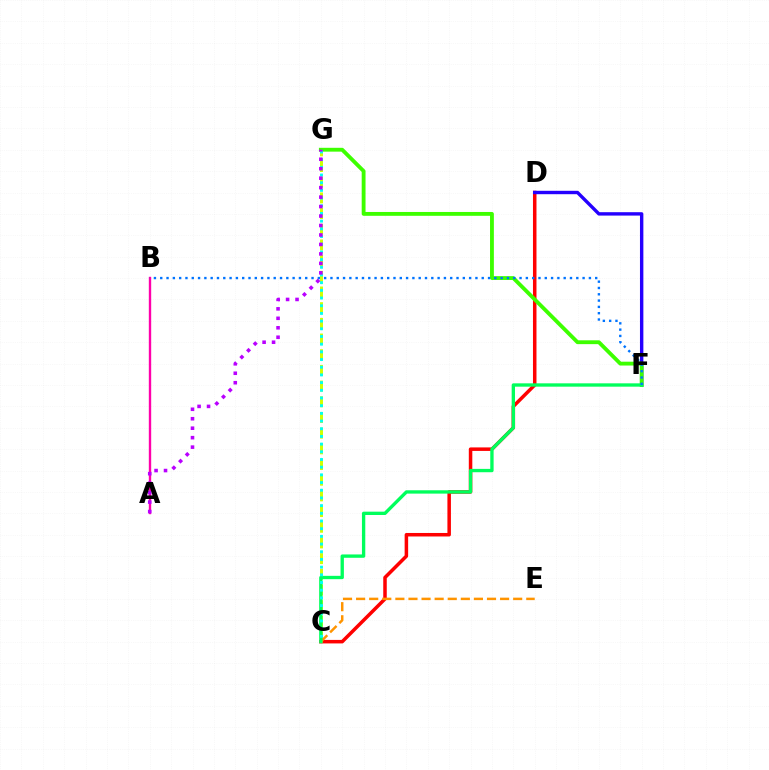{('C', 'D'): [{'color': '#ff0000', 'line_style': 'solid', 'thickness': 2.53}], ('D', 'F'): [{'color': '#2500ff', 'line_style': 'solid', 'thickness': 2.44}], ('C', 'G'): [{'color': '#d1ff00', 'line_style': 'dashed', 'thickness': 2.13}, {'color': '#00fff6', 'line_style': 'dotted', 'thickness': 2.09}], ('F', 'G'): [{'color': '#3dff00', 'line_style': 'solid', 'thickness': 2.76}], ('C', 'E'): [{'color': '#ff9400', 'line_style': 'dashed', 'thickness': 1.78}], ('C', 'F'): [{'color': '#00ff5c', 'line_style': 'solid', 'thickness': 2.4}], ('A', 'B'): [{'color': '#ff00ac', 'line_style': 'solid', 'thickness': 1.71}], ('A', 'G'): [{'color': '#b900ff', 'line_style': 'dotted', 'thickness': 2.57}], ('B', 'F'): [{'color': '#0074ff', 'line_style': 'dotted', 'thickness': 1.71}]}